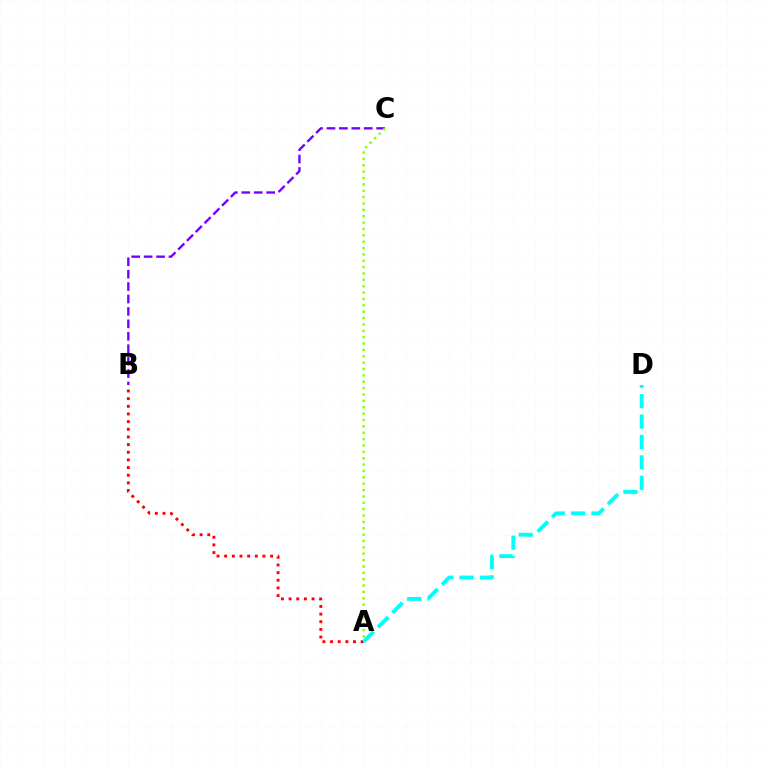{('A', 'B'): [{'color': '#ff0000', 'line_style': 'dotted', 'thickness': 2.08}], ('A', 'D'): [{'color': '#00fff6', 'line_style': 'dashed', 'thickness': 2.77}], ('B', 'C'): [{'color': '#7200ff', 'line_style': 'dashed', 'thickness': 1.69}], ('A', 'C'): [{'color': '#84ff00', 'line_style': 'dotted', 'thickness': 1.73}]}